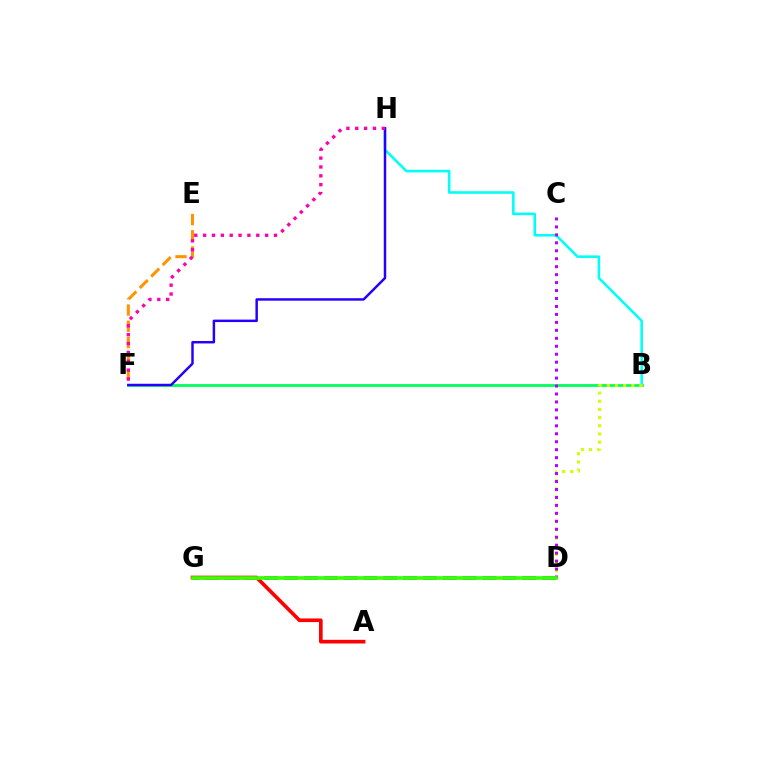{('B', 'F'): [{'color': '#00ff5c', 'line_style': 'solid', 'thickness': 2.01}], ('B', 'H'): [{'color': '#00fff6', 'line_style': 'solid', 'thickness': 1.85}], ('D', 'G'): [{'color': '#0074ff', 'line_style': 'dashed', 'thickness': 2.7}, {'color': '#3dff00', 'line_style': 'solid', 'thickness': 2.62}], ('B', 'D'): [{'color': '#d1ff00', 'line_style': 'dotted', 'thickness': 2.22}], ('A', 'G'): [{'color': '#ff0000', 'line_style': 'solid', 'thickness': 2.63}], ('C', 'D'): [{'color': '#b900ff', 'line_style': 'dotted', 'thickness': 2.16}], ('E', 'F'): [{'color': '#ff9400', 'line_style': 'dashed', 'thickness': 2.2}], ('F', 'H'): [{'color': '#2500ff', 'line_style': 'solid', 'thickness': 1.77}, {'color': '#ff00ac', 'line_style': 'dotted', 'thickness': 2.41}]}